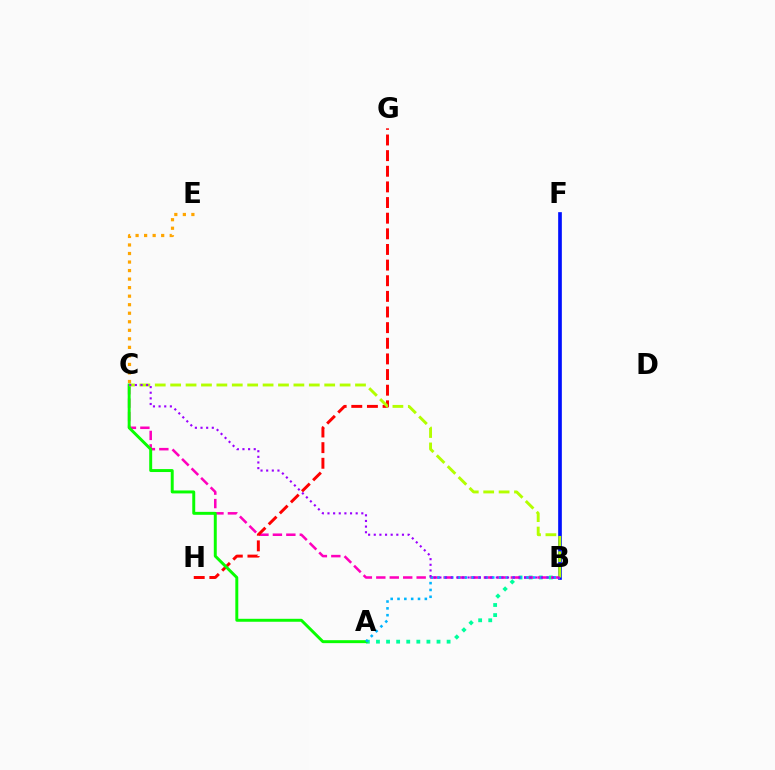{('B', 'F'): [{'color': '#0010ff', 'line_style': 'solid', 'thickness': 2.65}], ('C', 'E'): [{'color': '#ffa500', 'line_style': 'dotted', 'thickness': 2.32}], ('A', 'B'): [{'color': '#00ff9d', 'line_style': 'dotted', 'thickness': 2.74}, {'color': '#00b5ff', 'line_style': 'dotted', 'thickness': 1.86}], ('B', 'C'): [{'color': '#ff00bd', 'line_style': 'dashed', 'thickness': 1.83}, {'color': '#b3ff00', 'line_style': 'dashed', 'thickness': 2.09}, {'color': '#9b00ff', 'line_style': 'dotted', 'thickness': 1.53}], ('G', 'H'): [{'color': '#ff0000', 'line_style': 'dashed', 'thickness': 2.12}], ('A', 'C'): [{'color': '#08ff00', 'line_style': 'solid', 'thickness': 2.12}]}